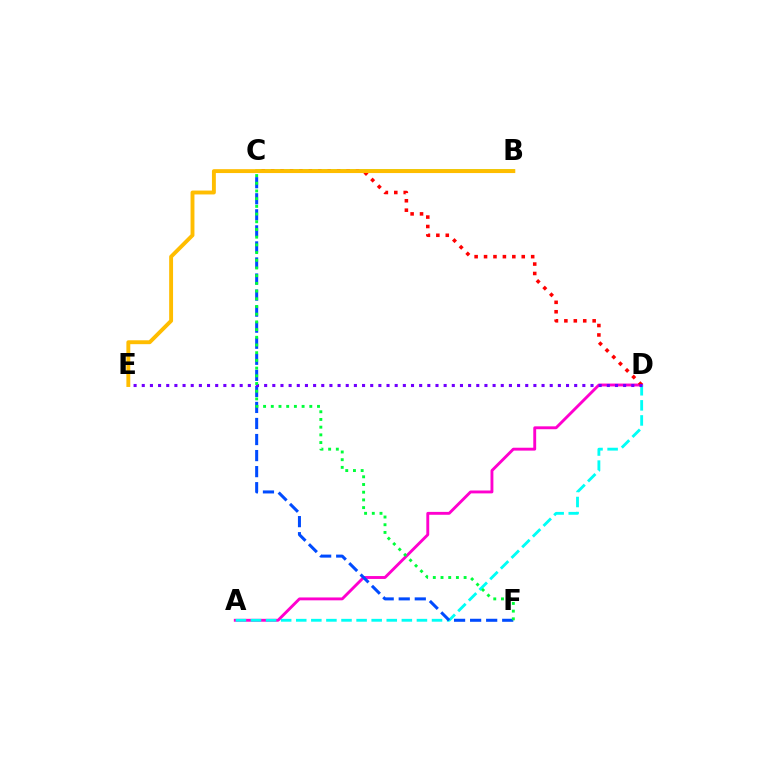{('A', 'D'): [{'color': '#ff00cf', 'line_style': 'solid', 'thickness': 2.07}, {'color': '#00fff6', 'line_style': 'dashed', 'thickness': 2.05}], ('B', 'C'): [{'color': '#84ff00', 'line_style': 'solid', 'thickness': 2.52}], ('C', 'F'): [{'color': '#004bff', 'line_style': 'dashed', 'thickness': 2.18}, {'color': '#00ff39', 'line_style': 'dotted', 'thickness': 2.09}], ('C', 'D'): [{'color': '#ff0000', 'line_style': 'dotted', 'thickness': 2.56}], ('D', 'E'): [{'color': '#7200ff', 'line_style': 'dotted', 'thickness': 2.22}], ('B', 'E'): [{'color': '#ffbd00', 'line_style': 'solid', 'thickness': 2.8}]}